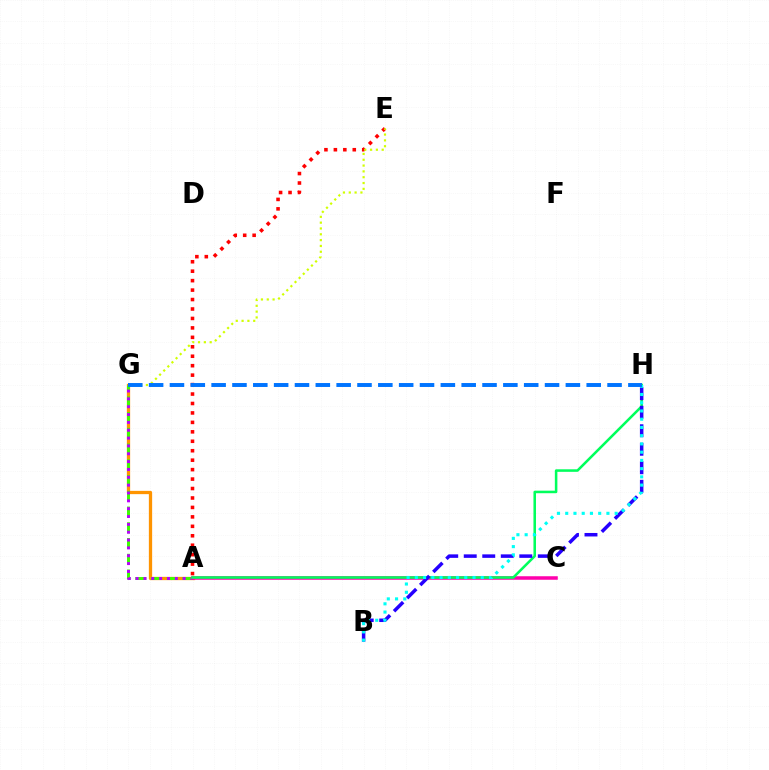{('A', 'E'): [{'color': '#ff0000', 'line_style': 'dotted', 'thickness': 2.57}], ('A', 'G'): [{'color': '#ff9400', 'line_style': 'solid', 'thickness': 2.36}, {'color': '#3dff00', 'line_style': 'dashed', 'thickness': 2.14}, {'color': '#b900ff', 'line_style': 'dotted', 'thickness': 2.13}], ('A', 'C'): [{'color': '#ff00ac', 'line_style': 'solid', 'thickness': 2.54}], ('A', 'H'): [{'color': '#00ff5c', 'line_style': 'solid', 'thickness': 1.83}], ('B', 'H'): [{'color': '#2500ff', 'line_style': 'dashed', 'thickness': 2.52}, {'color': '#00fff6', 'line_style': 'dotted', 'thickness': 2.24}], ('E', 'G'): [{'color': '#d1ff00', 'line_style': 'dotted', 'thickness': 1.58}], ('G', 'H'): [{'color': '#0074ff', 'line_style': 'dashed', 'thickness': 2.83}]}